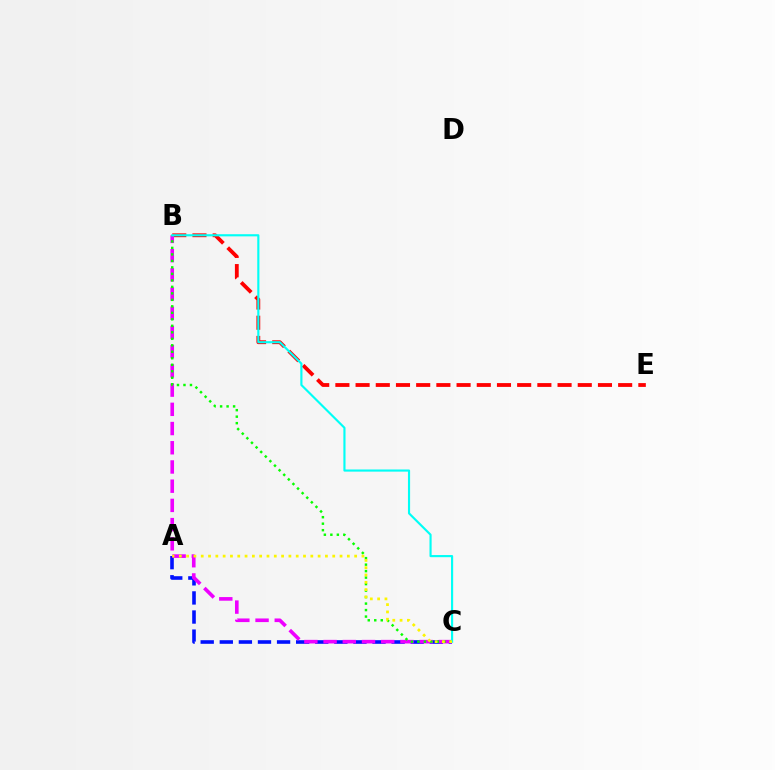{('B', 'E'): [{'color': '#ff0000', 'line_style': 'dashed', 'thickness': 2.74}], ('A', 'C'): [{'color': '#0010ff', 'line_style': 'dashed', 'thickness': 2.59}, {'color': '#fcf500', 'line_style': 'dotted', 'thickness': 1.99}], ('B', 'C'): [{'color': '#ee00ff', 'line_style': 'dashed', 'thickness': 2.61}, {'color': '#08ff00', 'line_style': 'dotted', 'thickness': 1.76}, {'color': '#00fff6', 'line_style': 'solid', 'thickness': 1.54}]}